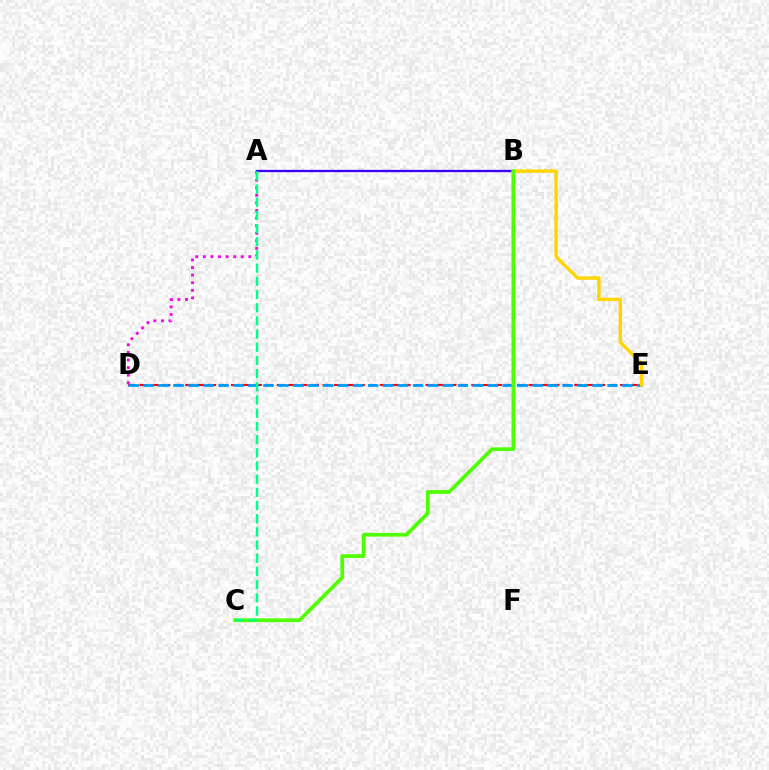{('D', 'E'): [{'color': '#ff0000', 'line_style': 'dashed', 'thickness': 1.55}, {'color': '#009eff', 'line_style': 'dashed', 'thickness': 2.03}], ('A', 'D'): [{'color': '#ff00ed', 'line_style': 'dotted', 'thickness': 2.06}], ('A', 'B'): [{'color': '#3700ff', 'line_style': 'solid', 'thickness': 1.66}], ('B', 'E'): [{'color': '#ffd500', 'line_style': 'solid', 'thickness': 2.45}], ('B', 'C'): [{'color': '#4fff00', 'line_style': 'solid', 'thickness': 2.68}], ('A', 'C'): [{'color': '#00ff86', 'line_style': 'dashed', 'thickness': 1.79}]}